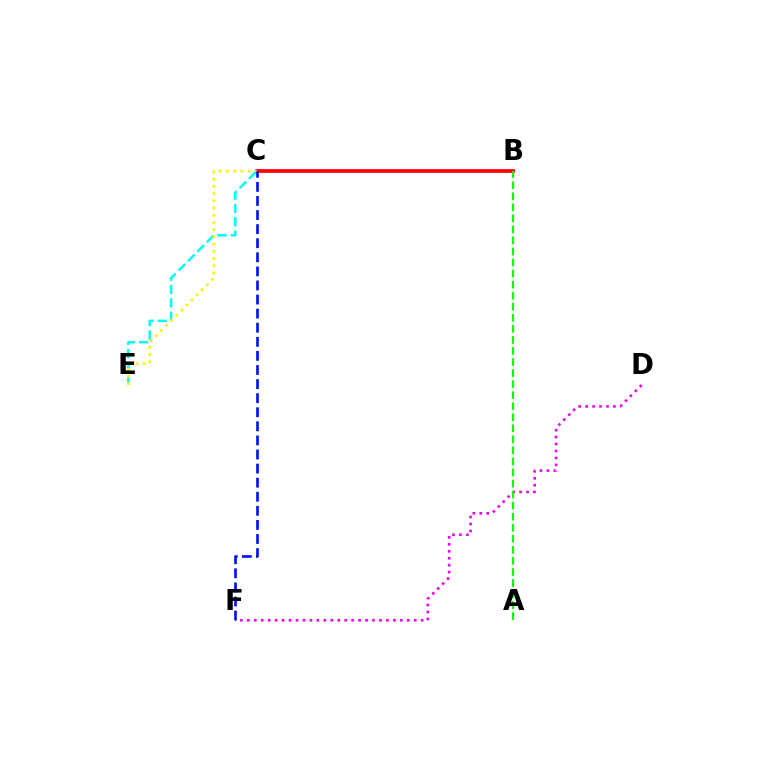{('D', 'F'): [{'color': '#ee00ff', 'line_style': 'dotted', 'thickness': 1.89}], ('C', 'E'): [{'color': '#00fff6', 'line_style': 'dashed', 'thickness': 1.81}, {'color': '#fcf500', 'line_style': 'dotted', 'thickness': 1.96}], ('B', 'C'): [{'color': '#ff0000', 'line_style': 'solid', 'thickness': 2.67}], ('A', 'B'): [{'color': '#08ff00', 'line_style': 'dashed', 'thickness': 1.5}], ('C', 'F'): [{'color': '#0010ff', 'line_style': 'dashed', 'thickness': 1.91}]}